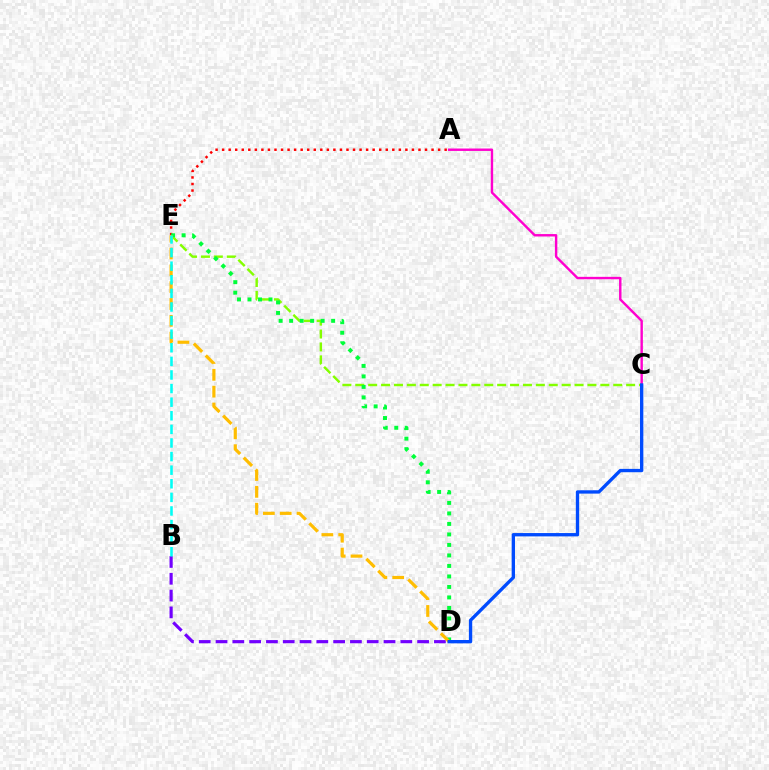{('A', 'C'): [{'color': '#ff00cf', 'line_style': 'solid', 'thickness': 1.74}], ('C', 'E'): [{'color': '#84ff00', 'line_style': 'dashed', 'thickness': 1.75}], ('A', 'E'): [{'color': '#ff0000', 'line_style': 'dotted', 'thickness': 1.78}], ('D', 'E'): [{'color': '#00ff39', 'line_style': 'dotted', 'thickness': 2.85}, {'color': '#ffbd00', 'line_style': 'dashed', 'thickness': 2.29}], ('B', 'D'): [{'color': '#7200ff', 'line_style': 'dashed', 'thickness': 2.28}], ('C', 'D'): [{'color': '#004bff', 'line_style': 'solid', 'thickness': 2.4}], ('B', 'E'): [{'color': '#00fff6', 'line_style': 'dashed', 'thickness': 1.85}]}